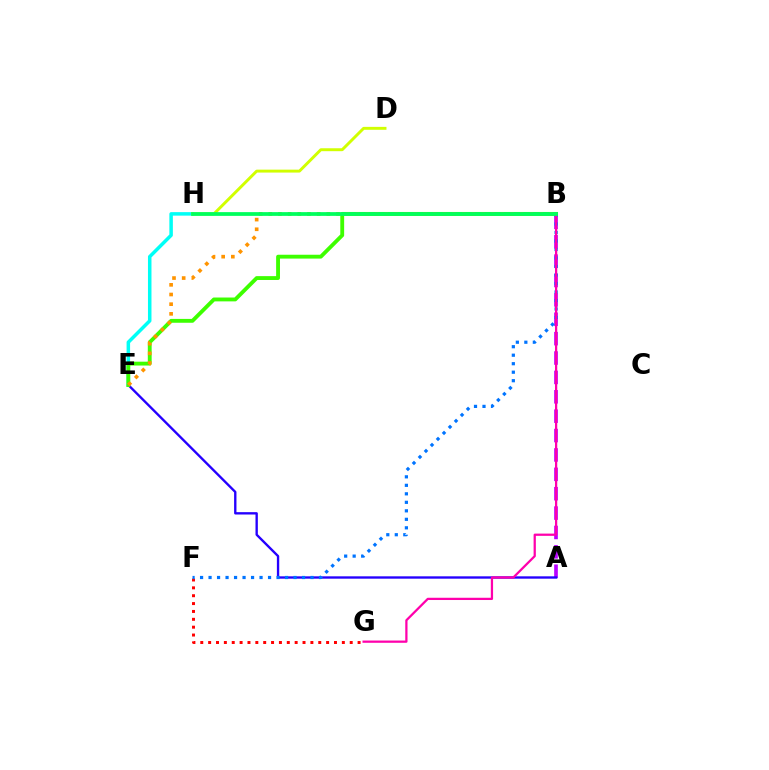{('E', 'H'): [{'color': '#00fff6', 'line_style': 'solid', 'thickness': 2.52}], ('F', 'G'): [{'color': '#ff0000', 'line_style': 'dotted', 'thickness': 2.14}], ('A', 'B'): [{'color': '#b900ff', 'line_style': 'dashed', 'thickness': 2.63}], ('A', 'E'): [{'color': '#2500ff', 'line_style': 'solid', 'thickness': 1.7}], ('D', 'H'): [{'color': '#d1ff00', 'line_style': 'solid', 'thickness': 2.11}], ('B', 'E'): [{'color': '#3dff00', 'line_style': 'solid', 'thickness': 2.77}, {'color': '#ff9400', 'line_style': 'dotted', 'thickness': 2.63}], ('B', 'F'): [{'color': '#0074ff', 'line_style': 'dotted', 'thickness': 2.31}], ('B', 'G'): [{'color': '#ff00ac', 'line_style': 'solid', 'thickness': 1.62}], ('B', 'H'): [{'color': '#00ff5c', 'line_style': 'solid', 'thickness': 2.7}]}